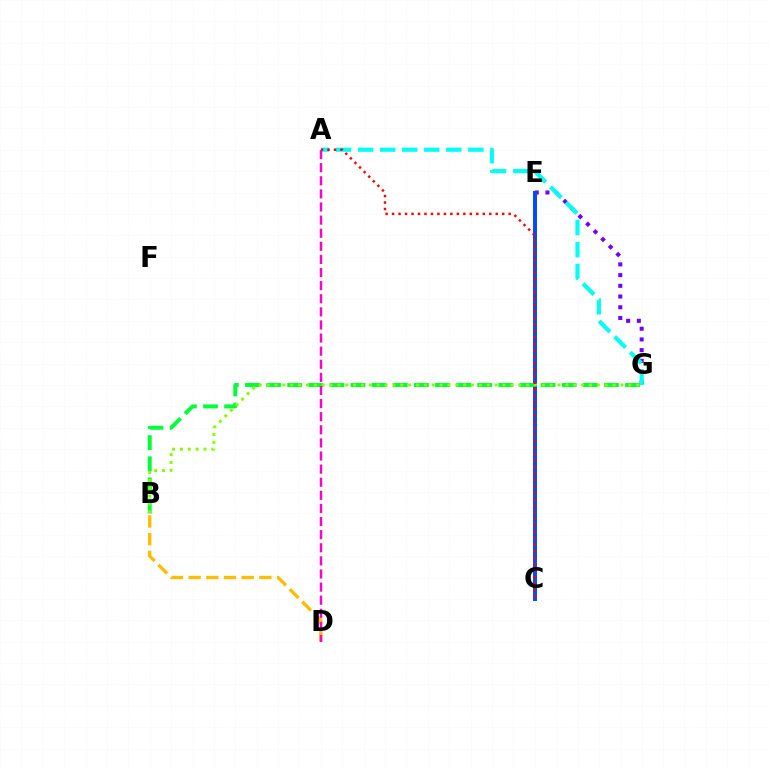{('E', 'G'): [{'color': '#7200ff', 'line_style': 'dotted', 'thickness': 2.91}], ('A', 'G'): [{'color': '#00fff6', 'line_style': 'dashed', 'thickness': 3.0}], ('C', 'E'): [{'color': '#004bff', 'line_style': 'solid', 'thickness': 2.84}], ('B', 'D'): [{'color': '#ffbd00', 'line_style': 'dashed', 'thickness': 2.4}], ('B', 'G'): [{'color': '#00ff39', 'line_style': 'dashed', 'thickness': 2.87}, {'color': '#84ff00', 'line_style': 'dotted', 'thickness': 2.14}], ('A', 'C'): [{'color': '#ff0000', 'line_style': 'dotted', 'thickness': 1.76}], ('A', 'D'): [{'color': '#ff00cf', 'line_style': 'dashed', 'thickness': 1.78}]}